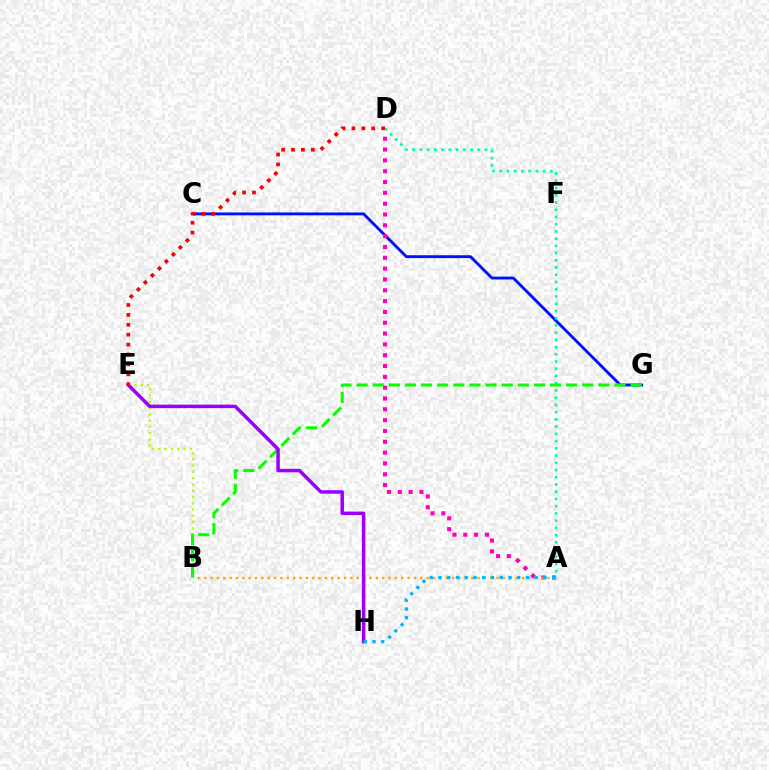{('C', 'G'): [{'color': '#0010ff', 'line_style': 'solid', 'thickness': 2.06}], ('A', 'D'): [{'color': '#ff00bd', 'line_style': 'dotted', 'thickness': 2.94}, {'color': '#00ff9d', 'line_style': 'dotted', 'thickness': 1.96}], ('A', 'B'): [{'color': '#ffa500', 'line_style': 'dotted', 'thickness': 1.73}], ('B', 'E'): [{'color': '#b3ff00', 'line_style': 'dotted', 'thickness': 1.71}], ('B', 'G'): [{'color': '#08ff00', 'line_style': 'dashed', 'thickness': 2.19}], ('E', 'H'): [{'color': '#9b00ff', 'line_style': 'solid', 'thickness': 2.51}], ('A', 'H'): [{'color': '#00b5ff', 'line_style': 'dotted', 'thickness': 2.38}], ('D', 'E'): [{'color': '#ff0000', 'line_style': 'dotted', 'thickness': 2.69}]}